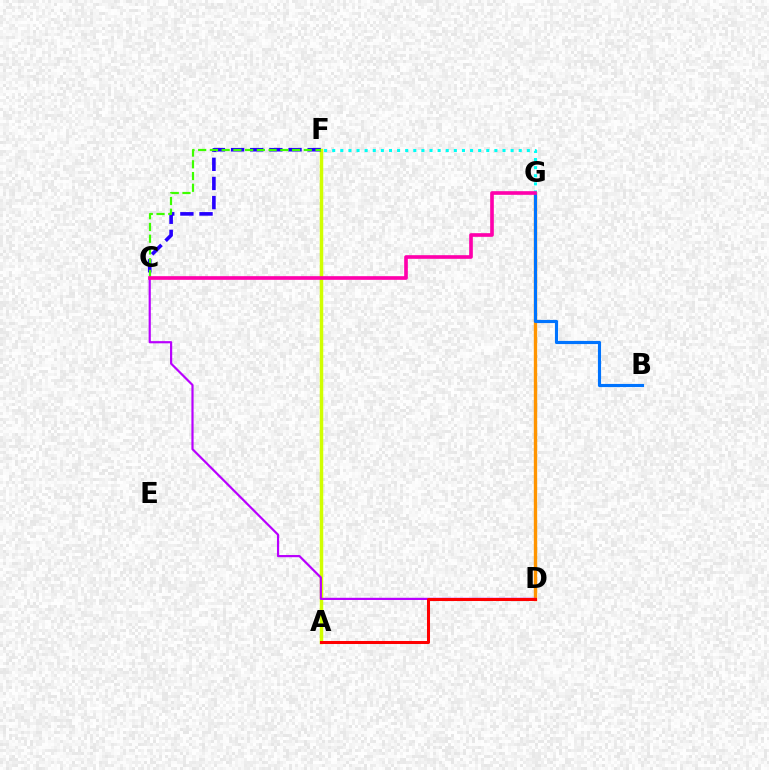{('A', 'F'): [{'color': '#00ff5c', 'line_style': 'solid', 'thickness': 2.12}, {'color': '#d1ff00', 'line_style': 'solid', 'thickness': 2.51}], ('D', 'G'): [{'color': '#ff9400', 'line_style': 'solid', 'thickness': 2.42}], ('C', 'D'): [{'color': '#b900ff', 'line_style': 'solid', 'thickness': 1.58}], ('C', 'F'): [{'color': '#2500ff', 'line_style': 'dashed', 'thickness': 2.6}, {'color': '#3dff00', 'line_style': 'dashed', 'thickness': 1.59}], ('B', 'G'): [{'color': '#0074ff', 'line_style': 'solid', 'thickness': 2.26}], ('A', 'D'): [{'color': '#ff0000', 'line_style': 'solid', 'thickness': 2.18}], ('F', 'G'): [{'color': '#00fff6', 'line_style': 'dotted', 'thickness': 2.2}], ('C', 'G'): [{'color': '#ff00ac', 'line_style': 'solid', 'thickness': 2.63}]}